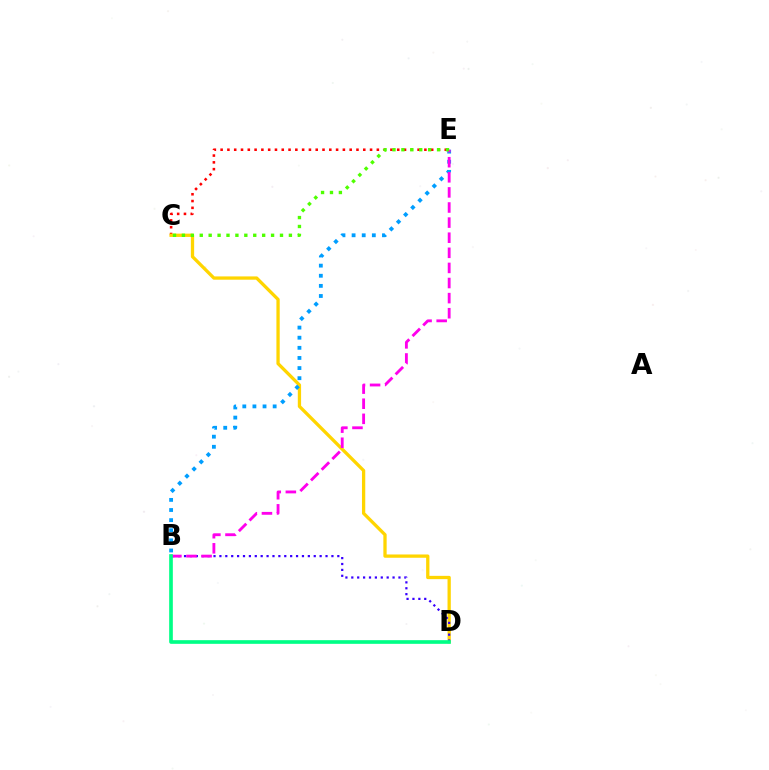{('C', 'E'): [{'color': '#ff0000', 'line_style': 'dotted', 'thickness': 1.85}, {'color': '#4fff00', 'line_style': 'dotted', 'thickness': 2.42}], ('C', 'D'): [{'color': '#ffd500', 'line_style': 'solid', 'thickness': 2.37}], ('B', 'D'): [{'color': '#3700ff', 'line_style': 'dotted', 'thickness': 1.6}, {'color': '#00ff86', 'line_style': 'solid', 'thickness': 2.64}], ('B', 'E'): [{'color': '#009eff', 'line_style': 'dotted', 'thickness': 2.75}, {'color': '#ff00ed', 'line_style': 'dashed', 'thickness': 2.05}]}